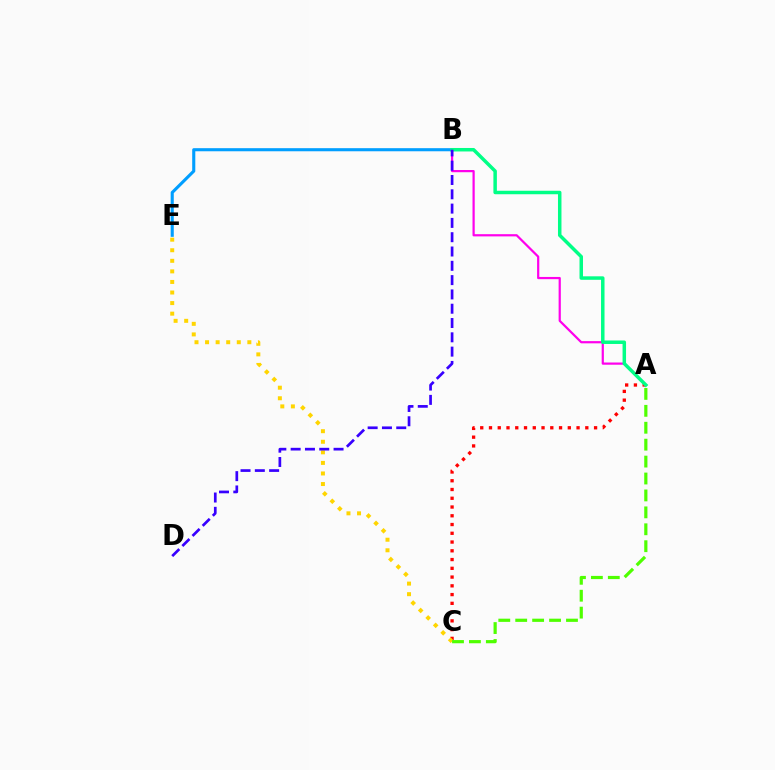{('A', 'C'): [{'color': '#ff0000', 'line_style': 'dotted', 'thickness': 2.38}, {'color': '#4fff00', 'line_style': 'dashed', 'thickness': 2.3}], ('A', 'B'): [{'color': '#ff00ed', 'line_style': 'solid', 'thickness': 1.59}, {'color': '#00ff86', 'line_style': 'solid', 'thickness': 2.51}], ('C', 'E'): [{'color': '#ffd500', 'line_style': 'dotted', 'thickness': 2.87}], ('B', 'E'): [{'color': '#009eff', 'line_style': 'solid', 'thickness': 2.23}], ('B', 'D'): [{'color': '#3700ff', 'line_style': 'dashed', 'thickness': 1.94}]}